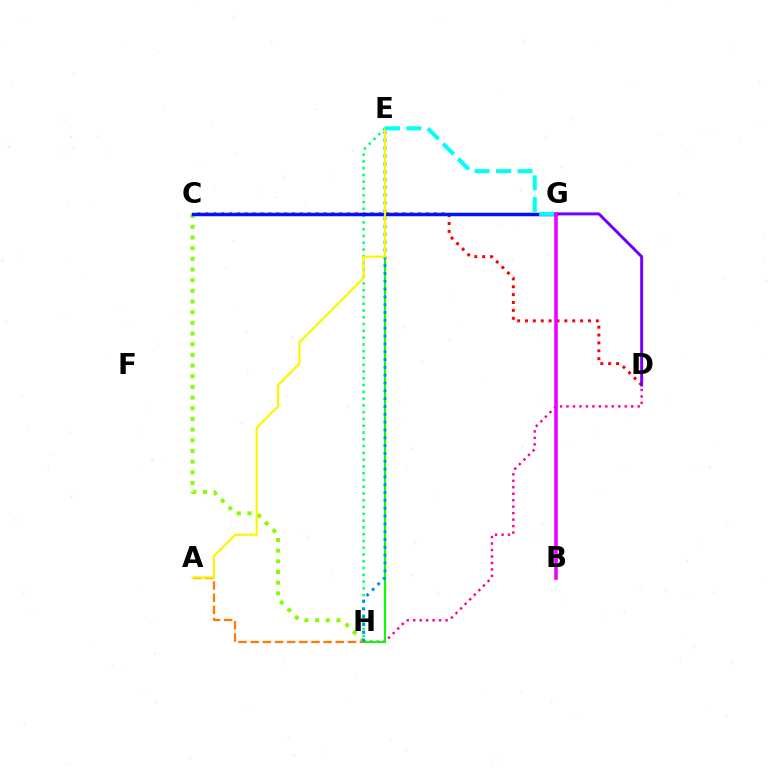{('C', 'H'): [{'color': '#84ff00', 'line_style': 'dotted', 'thickness': 2.9}], ('D', 'H'): [{'color': '#ff0094', 'line_style': 'dotted', 'thickness': 1.76}], ('C', 'D'): [{'color': '#ff0000', 'line_style': 'dotted', 'thickness': 2.14}], ('A', 'H'): [{'color': '#ff7c00', 'line_style': 'dashed', 'thickness': 1.65}], ('D', 'G'): [{'color': '#7200ff', 'line_style': 'solid', 'thickness': 2.12}], ('E', 'H'): [{'color': '#00ff74', 'line_style': 'dotted', 'thickness': 1.84}, {'color': '#08ff00', 'line_style': 'solid', 'thickness': 1.52}, {'color': '#008cff', 'line_style': 'dotted', 'thickness': 2.13}], ('C', 'G'): [{'color': '#0010ff', 'line_style': 'solid', 'thickness': 2.52}], ('B', 'G'): [{'color': '#ee00ff', 'line_style': 'solid', 'thickness': 2.58}], ('A', 'E'): [{'color': '#fcf500', 'line_style': 'solid', 'thickness': 1.58}], ('E', 'G'): [{'color': '#00fff6', 'line_style': 'dashed', 'thickness': 2.92}]}